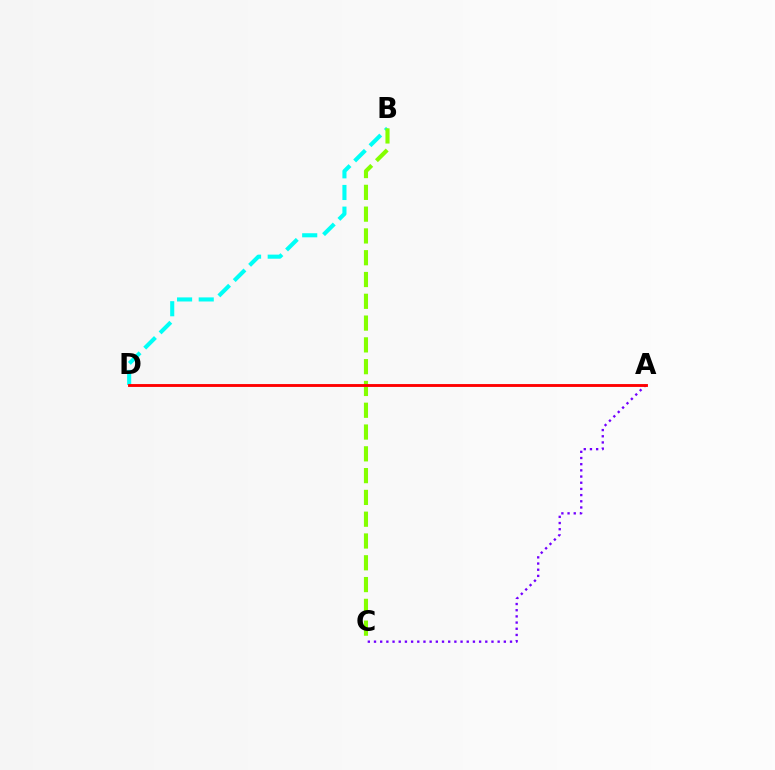{('A', 'C'): [{'color': '#7200ff', 'line_style': 'dotted', 'thickness': 1.68}], ('B', 'D'): [{'color': '#00fff6', 'line_style': 'dashed', 'thickness': 2.94}], ('B', 'C'): [{'color': '#84ff00', 'line_style': 'dashed', 'thickness': 2.96}], ('A', 'D'): [{'color': '#ff0000', 'line_style': 'solid', 'thickness': 2.07}]}